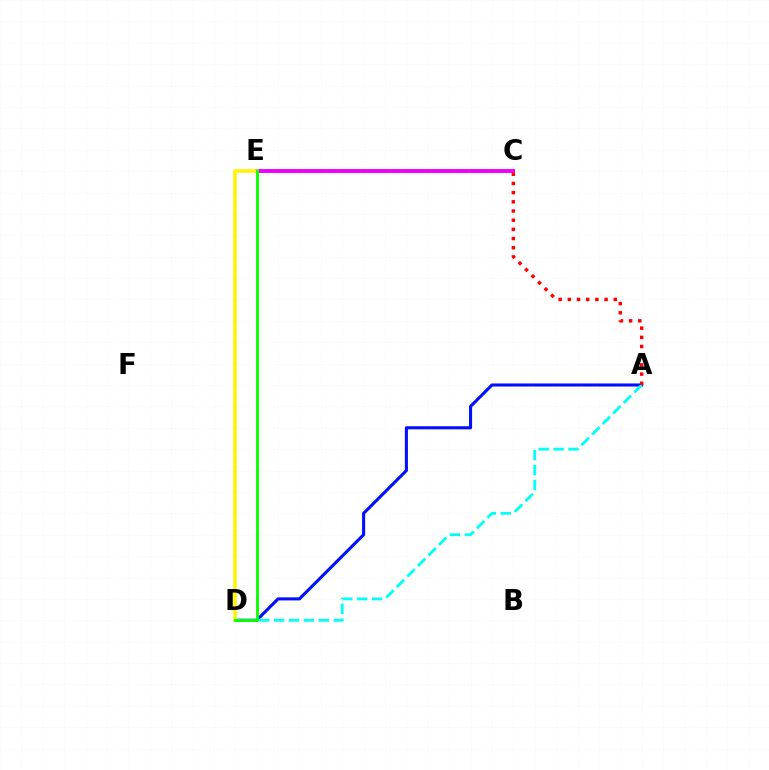{('A', 'D'): [{'color': '#0010ff', 'line_style': 'solid', 'thickness': 2.21}, {'color': '#00fff6', 'line_style': 'dashed', 'thickness': 2.03}], ('C', 'E'): [{'color': '#ee00ff', 'line_style': 'solid', 'thickness': 2.83}], ('D', 'E'): [{'color': '#fcf500', 'line_style': 'solid', 'thickness': 2.53}, {'color': '#08ff00', 'line_style': 'solid', 'thickness': 2.06}], ('A', 'C'): [{'color': '#ff0000', 'line_style': 'dotted', 'thickness': 2.5}]}